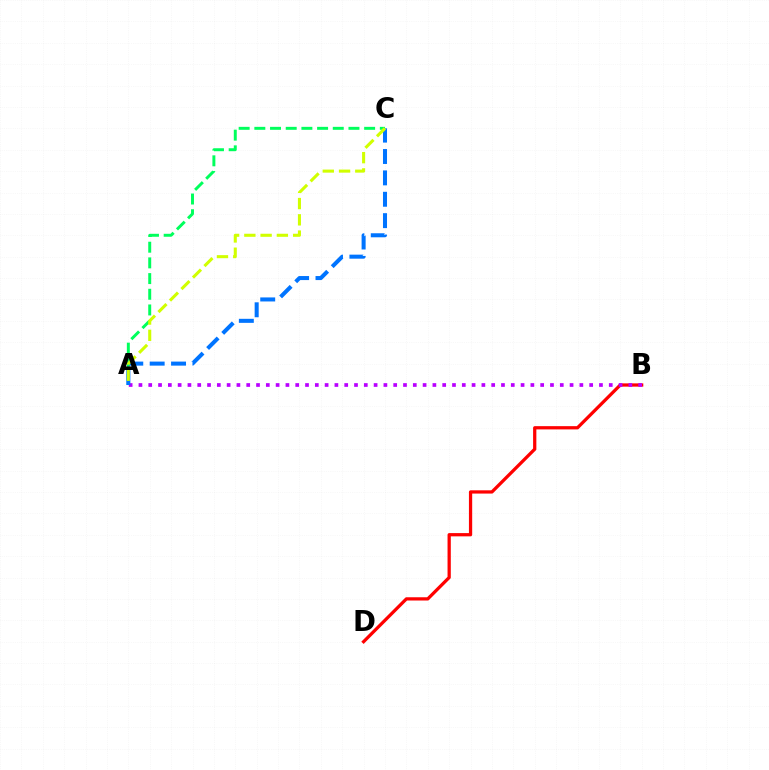{('A', 'C'): [{'color': '#00ff5c', 'line_style': 'dashed', 'thickness': 2.13}, {'color': '#0074ff', 'line_style': 'dashed', 'thickness': 2.9}, {'color': '#d1ff00', 'line_style': 'dashed', 'thickness': 2.21}], ('B', 'D'): [{'color': '#ff0000', 'line_style': 'solid', 'thickness': 2.35}], ('A', 'B'): [{'color': '#b900ff', 'line_style': 'dotted', 'thickness': 2.66}]}